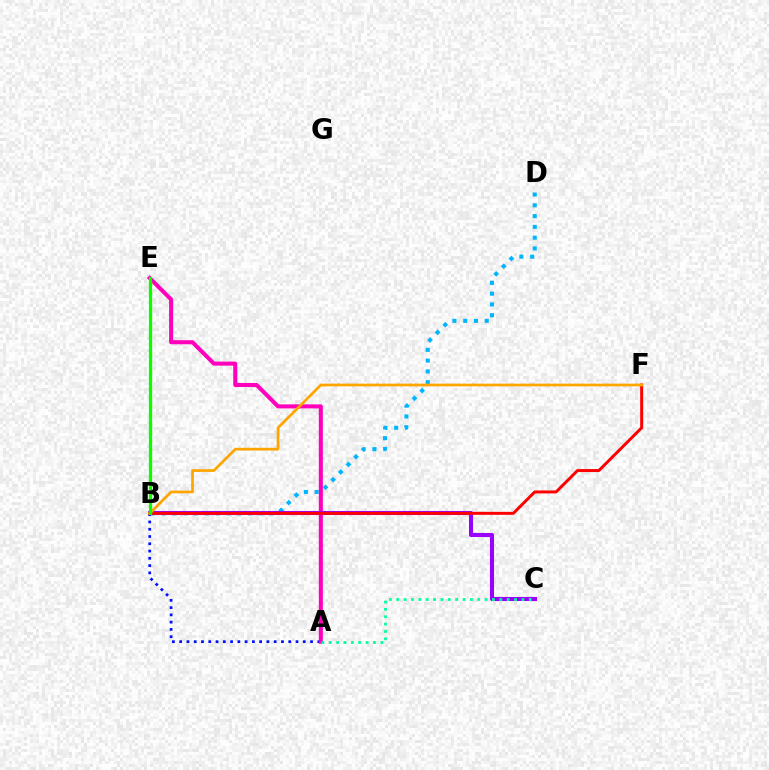{('A', 'B'): [{'color': '#0010ff', 'line_style': 'dotted', 'thickness': 1.98}], ('B', 'D'): [{'color': '#00b5ff', 'line_style': 'dotted', 'thickness': 2.93}], ('A', 'E'): [{'color': '#ff00bd', 'line_style': 'solid', 'thickness': 2.92}], ('B', 'C'): [{'color': '#9b00ff', 'line_style': 'solid', 'thickness': 2.92}], ('B', 'F'): [{'color': '#ff0000', 'line_style': 'solid', 'thickness': 2.14}, {'color': '#ffa500', 'line_style': 'solid', 'thickness': 1.96}], ('B', 'E'): [{'color': '#b3ff00', 'line_style': 'dotted', 'thickness': 2.39}, {'color': '#08ff00', 'line_style': 'solid', 'thickness': 2.29}], ('A', 'C'): [{'color': '#00ff9d', 'line_style': 'dotted', 'thickness': 2.0}]}